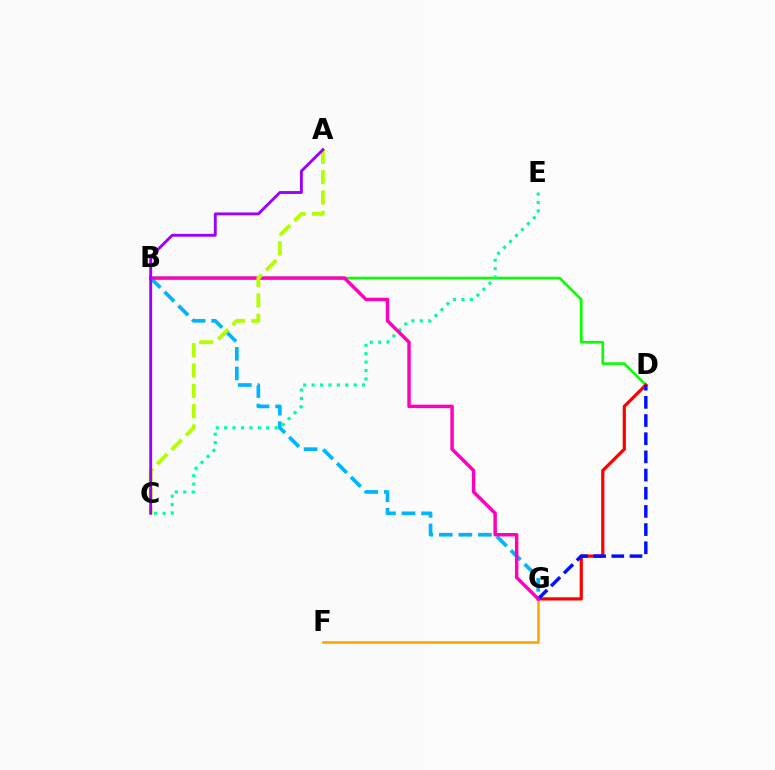{('B', 'G'): [{'color': '#00b5ff', 'line_style': 'dashed', 'thickness': 2.66}, {'color': '#ff00bd', 'line_style': 'solid', 'thickness': 2.49}], ('F', 'G'): [{'color': '#ffa500', 'line_style': 'solid', 'thickness': 1.87}], ('B', 'D'): [{'color': '#08ff00', 'line_style': 'solid', 'thickness': 1.9}], ('C', 'E'): [{'color': '#00ff9d', 'line_style': 'dotted', 'thickness': 2.28}], ('D', 'G'): [{'color': '#ff0000', 'line_style': 'solid', 'thickness': 2.31}, {'color': '#0010ff', 'line_style': 'dashed', 'thickness': 2.47}], ('A', 'C'): [{'color': '#b3ff00', 'line_style': 'dashed', 'thickness': 2.76}, {'color': '#9b00ff', 'line_style': 'solid', 'thickness': 2.06}]}